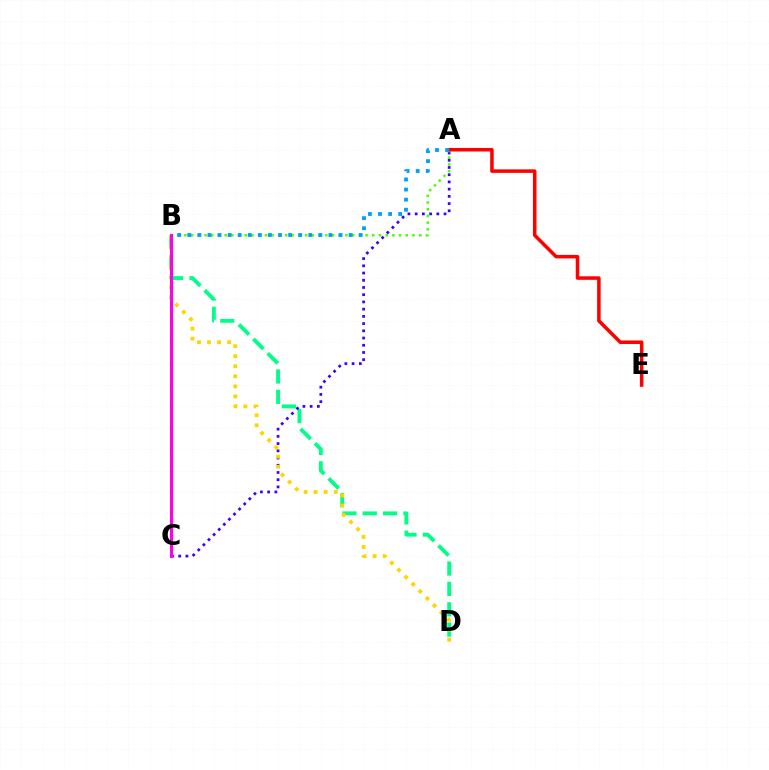{('B', 'D'): [{'color': '#00ff86', 'line_style': 'dashed', 'thickness': 2.76}, {'color': '#ffd500', 'line_style': 'dotted', 'thickness': 2.73}], ('A', 'C'): [{'color': '#3700ff', 'line_style': 'dotted', 'thickness': 1.96}], ('A', 'B'): [{'color': '#4fff00', 'line_style': 'dotted', 'thickness': 1.82}, {'color': '#009eff', 'line_style': 'dotted', 'thickness': 2.74}], ('A', 'E'): [{'color': '#ff0000', 'line_style': 'solid', 'thickness': 2.54}], ('B', 'C'): [{'color': '#ff00ed', 'line_style': 'solid', 'thickness': 2.22}]}